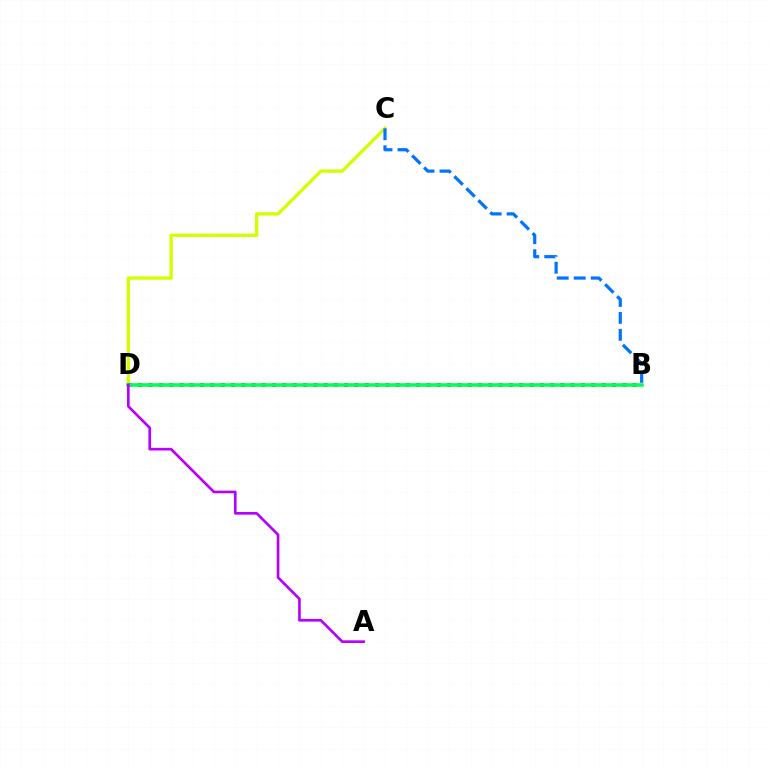{('C', 'D'): [{'color': '#d1ff00', 'line_style': 'solid', 'thickness': 2.39}], ('B', 'C'): [{'color': '#0074ff', 'line_style': 'dashed', 'thickness': 2.3}], ('B', 'D'): [{'color': '#ff0000', 'line_style': 'dotted', 'thickness': 2.8}, {'color': '#00ff5c', 'line_style': 'solid', 'thickness': 2.57}], ('A', 'D'): [{'color': '#b900ff', 'line_style': 'solid', 'thickness': 1.92}]}